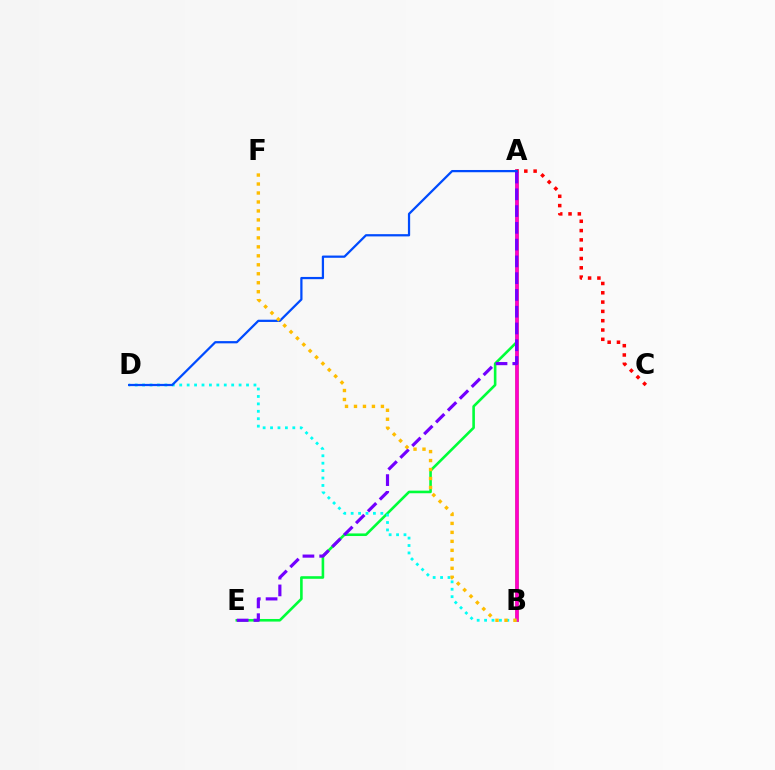{('A', 'B'): [{'color': '#84ff00', 'line_style': 'solid', 'thickness': 2.81}, {'color': '#ff00cf', 'line_style': 'solid', 'thickness': 2.65}], ('A', 'E'): [{'color': '#00ff39', 'line_style': 'solid', 'thickness': 1.87}, {'color': '#7200ff', 'line_style': 'dashed', 'thickness': 2.28}], ('B', 'D'): [{'color': '#00fff6', 'line_style': 'dotted', 'thickness': 2.02}], ('A', 'C'): [{'color': '#ff0000', 'line_style': 'dotted', 'thickness': 2.53}], ('A', 'D'): [{'color': '#004bff', 'line_style': 'solid', 'thickness': 1.62}], ('B', 'F'): [{'color': '#ffbd00', 'line_style': 'dotted', 'thickness': 2.44}]}